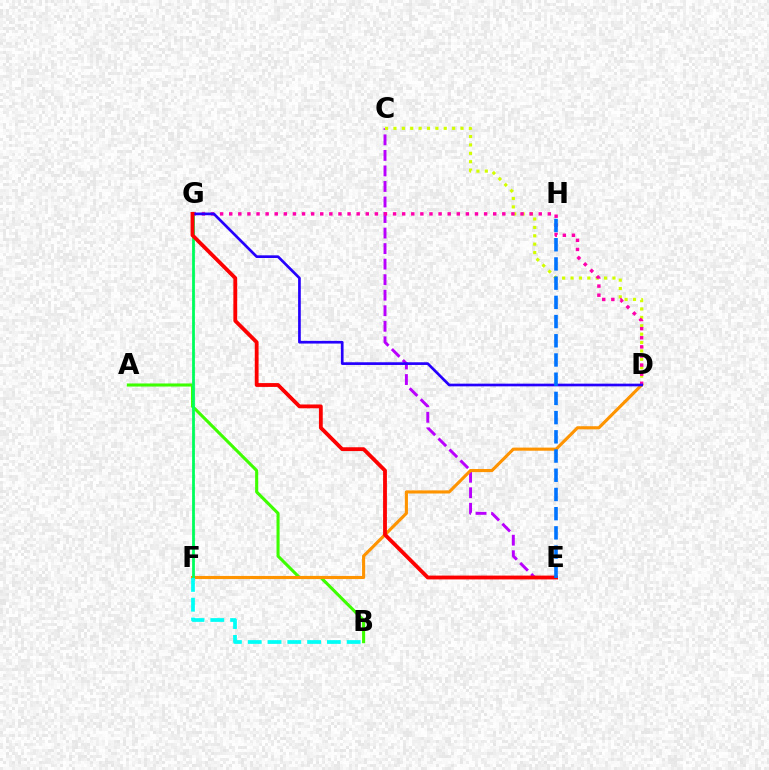{('C', 'E'): [{'color': '#b900ff', 'line_style': 'dashed', 'thickness': 2.11}], ('A', 'B'): [{'color': '#3dff00', 'line_style': 'solid', 'thickness': 2.21}], ('C', 'D'): [{'color': '#d1ff00', 'line_style': 'dotted', 'thickness': 2.28}], ('D', 'F'): [{'color': '#ff9400', 'line_style': 'solid', 'thickness': 2.24}], ('F', 'G'): [{'color': '#00ff5c', 'line_style': 'solid', 'thickness': 2.02}], ('B', 'F'): [{'color': '#00fff6', 'line_style': 'dashed', 'thickness': 2.69}], ('D', 'G'): [{'color': '#ff00ac', 'line_style': 'dotted', 'thickness': 2.47}, {'color': '#2500ff', 'line_style': 'solid', 'thickness': 1.94}], ('E', 'G'): [{'color': '#ff0000', 'line_style': 'solid', 'thickness': 2.75}], ('E', 'H'): [{'color': '#0074ff', 'line_style': 'dashed', 'thickness': 2.61}]}